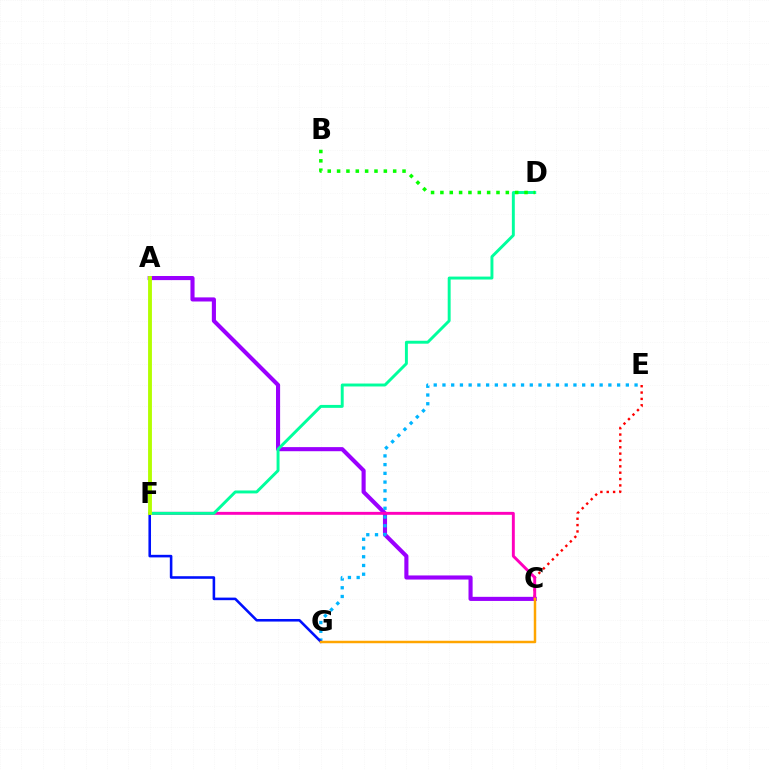{('A', 'C'): [{'color': '#9b00ff', 'line_style': 'solid', 'thickness': 2.96}], ('C', 'E'): [{'color': '#ff0000', 'line_style': 'dotted', 'thickness': 1.73}], ('C', 'F'): [{'color': '#ff00bd', 'line_style': 'solid', 'thickness': 2.11}], ('E', 'G'): [{'color': '#00b5ff', 'line_style': 'dotted', 'thickness': 2.37}], ('D', 'F'): [{'color': '#00ff9d', 'line_style': 'solid', 'thickness': 2.11}], ('F', 'G'): [{'color': '#0010ff', 'line_style': 'solid', 'thickness': 1.86}], ('C', 'G'): [{'color': '#ffa500', 'line_style': 'solid', 'thickness': 1.79}], ('B', 'D'): [{'color': '#08ff00', 'line_style': 'dotted', 'thickness': 2.54}], ('A', 'F'): [{'color': '#b3ff00', 'line_style': 'solid', 'thickness': 2.78}]}